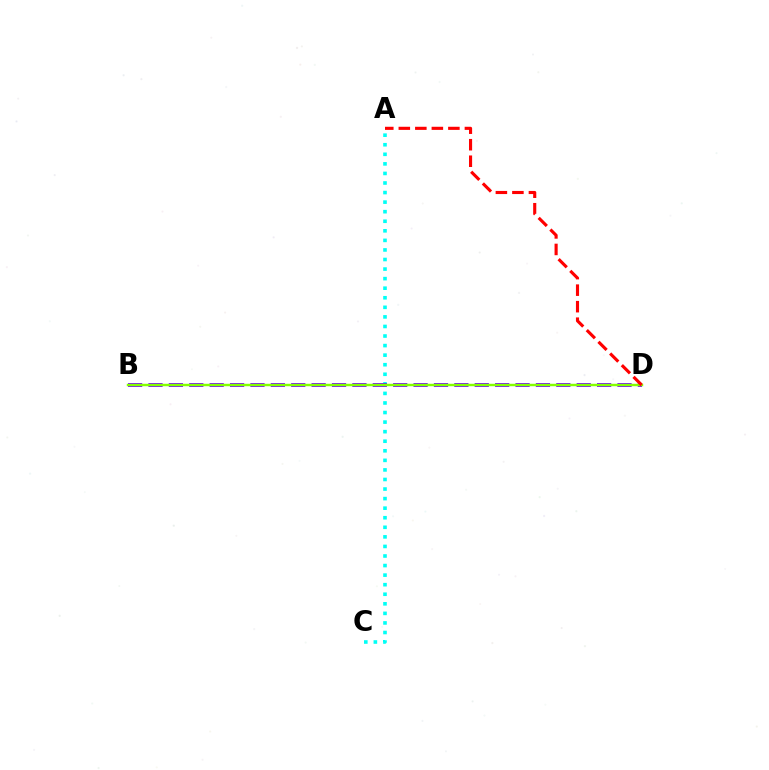{('A', 'C'): [{'color': '#00fff6', 'line_style': 'dotted', 'thickness': 2.6}], ('B', 'D'): [{'color': '#7200ff', 'line_style': 'dashed', 'thickness': 2.77}, {'color': '#84ff00', 'line_style': 'solid', 'thickness': 1.75}], ('A', 'D'): [{'color': '#ff0000', 'line_style': 'dashed', 'thickness': 2.24}]}